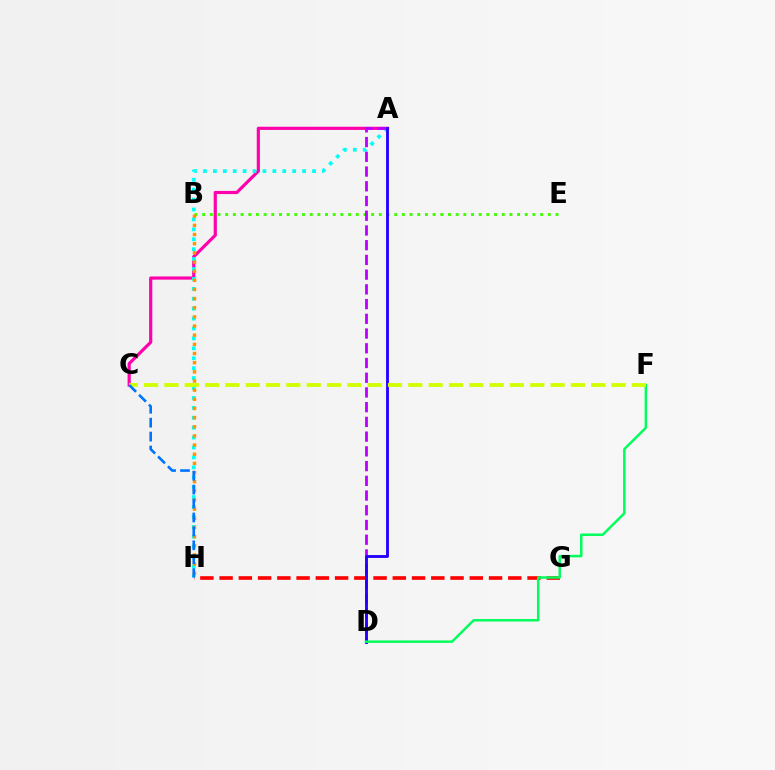{('G', 'H'): [{'color': '#ff0000', 'line_style': 'dashed', 'thickness': 2.61}], ('A', 'C'): [{'color': '#ff00ac', 'line_style': 'solid', 'thickness': 2.28}], ('B', 'E'): [{'color': '#3dff00', 'line_style': 'dotted', 'thickness': 2.09}], ('A', 'H'): [{'color': '#00fff6', 'line_style': 'dotted', 'thickness': 2.69}], ('A', 'D'): [{'color': '#b900ff', 'line_style': 'dashed', 'thickness': 2.0}, {'color': '#2500ff', 'line_style': 'solid', 'thickness': 2.06}], ('B', 'H'): [{'color': '#ff9400', 'line_style': 'dotted', 'thickness': 2.49}], ('D', 'F'): [{'color': '#00ff5c', 'line_style': 'solid', 'thickness': 1.78}], ('C', 'F'): [{'color': '#d1ff00', 'line_style': 'dashed', 'thickness': 2.76}], ('C', 'H'): [{'color': '#0074ff', 'line_style': 'dashed', 'thickness': 1.89}]}